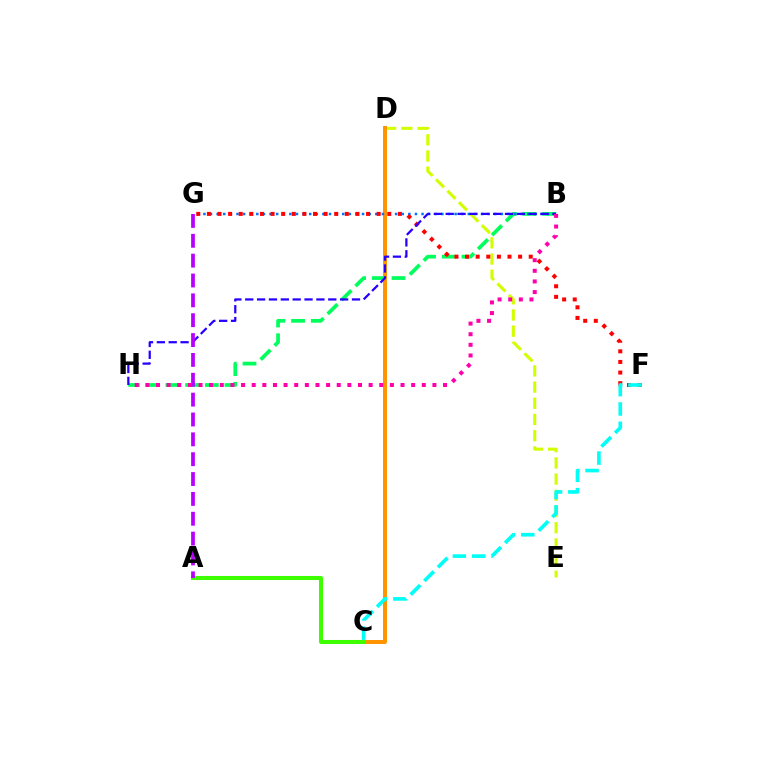{('D', 'E'): [{'color': '#d1ff00', 'line_style': 'dashed', 'thickness': 2.2}], ('B', 'H'): [{'color': '#00ff5c', 'line_style': 'dashed', 'thickness': 2.68}, {'color': '#2500ff', 'line_style': 'dashed', 'thickness': 1.61}, {'color': '#ff00ac', 'line_style': 'dotted', 'thickness': 2.89}], ('C', 'D'): [{'color': '#ff9400', 'line_style': 'solid', 'thickness': 2.86}], ('B', 'G'): [{'color': '#0074ff', 'line_style': 'dotted', 'thickness': 1.8}], ('F', 'G'): [{'color': '#ff0000', 'line_style': 'dotted', 'thickness': 2.88}], ('C', 'F'): [{'color': '#00fff6', 'line_style': 'dashed', 'thickness': 2.62}], ('A', 'C'): [{'color': '#3dff00', 'line_style': 'solid', 'thickness': 2.92}], ('A', 'G'): [{'color': '#b900ff', 'line_style': 'dashed', 'thickness': 2.7}]}